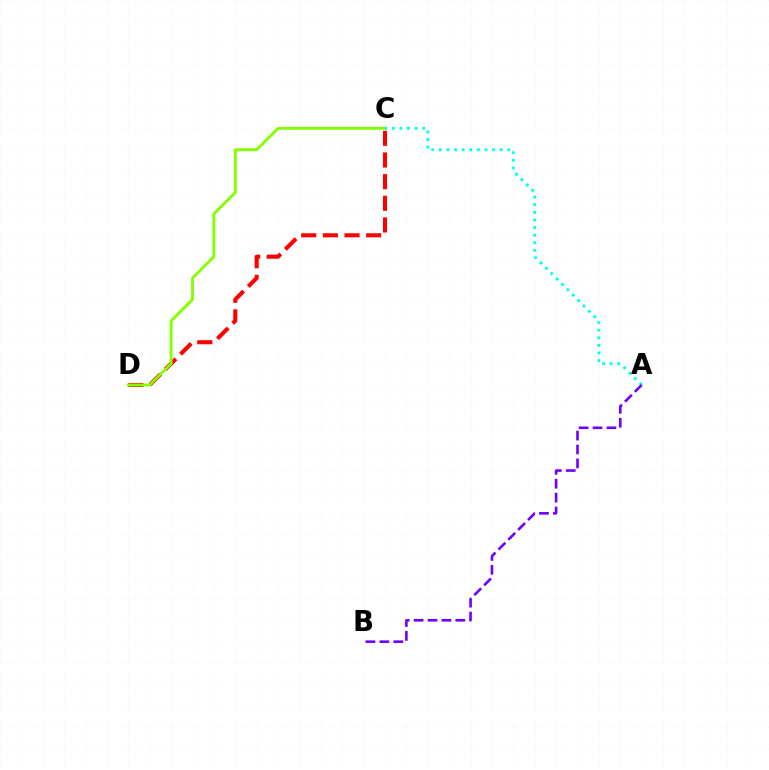{('C', 'D'): [{'color': '#ff0000', 'line_style': 'dashed', 'thickness': 2.94}, {'color': '#84ff00', 'line_style': 'solid', 'thickness': 2.05}], ('A', 'C'): [{'color': '#00fff6', 'line_style': 'dotted', 'thickness': 2.07}], ('A', 'B'): [{'color': '#7200ff', 'line_style': 'dashed', 'thickness': 1.89}]}